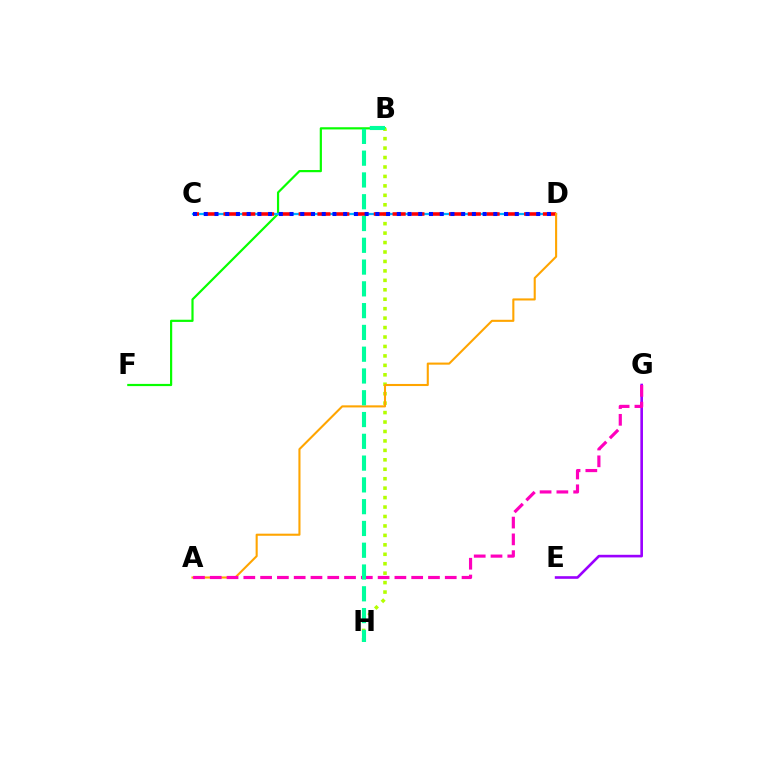{('B', 'F'): [{'color': '#08ff00', 'line_style': 'solid', 'thickness': 1.58}], ('E', 'G'): [{'color': '#9b00ff', 'line_style': 'solid', 'thickness': 1.89}], ('B', 'H'): [{'color': '#b3ff00', 'line_style': 'dotted', 'thickness': 2.57}, {'color': '#00ff9d', 'line_style': 'dashed', 'thickness': 2.96}], ('C', 'D'): [{'color': '#00b5ff', 'line_style': 'solid', 'thickness': 1.6}, {'color': '#ff0000', 'line_style': 'dashed', 'thickness': 2.55}, {'color': '#0010ff', 'line_style': 'dotted', 'thickness': 2.91}], ('A', 'D'): [{'color': '#ffa500', 'line_style': 'solid', 'thickness': 1.51}], ('A', 'G'): [{'color': '#ff00bd', 'line_style': 'dashed', 'thickness': 2.28}]}